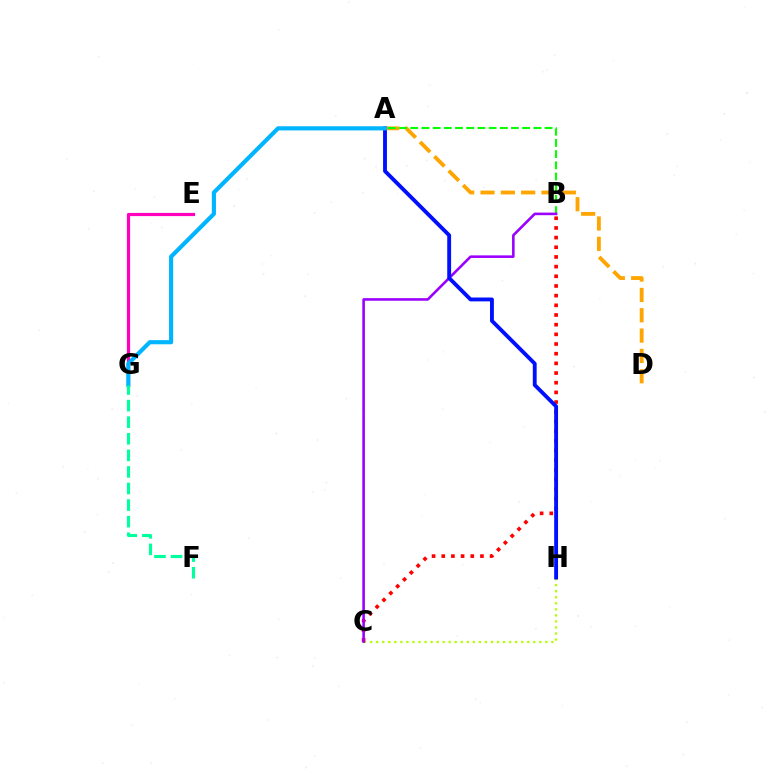{('E', 'G'): [{'color': '#ff00bd', 'line_style': 'solid', 'thickness': 2.3}], ('C', 'H'): [{'color': '#b3ff00', 'line_style': 'dotted', 'thickness': 1.64}], ('A', 'D'): [{'color': '#ffa500', 'line_style': 'dashed', 'thickness': 2.76}], ('A', 'B'): [{'color': '#08ff00', 'line_style': 'dashed', 'thickness': 1.52}], ('B', 'C'): [{'color': '#ff0000', 'line_style': 'dotted', 'thickness': 2.63}, {'color': '#9b00ff', 'line_style': 'solid', 'thickness': 1.86}], ('A', 'H'): [{'color': '#0010ff', 'line_style': 'solid', 'thickness': 2.78}], ('A', 'G'): [{'color': '#00b5ff', 'line_style': 'solid', 'thickness': 2.98}], ('F', 'G'): [{'color': '#00ff9d', 'line_style': 'dashed', 'thickness': 2.25}]}